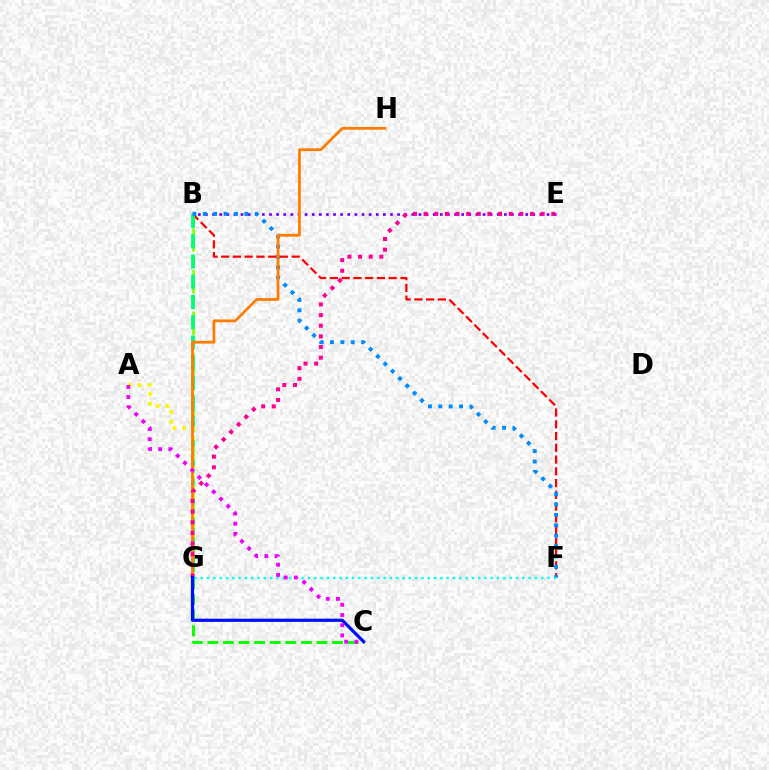{('B', 'G'): [{'color': '#84ff00', 'line_style': 'dashed', 'thickness': 1.88}, {'color': '#00ff74', 'line_style': 'dashed', 'thickness': 2.75}], ('B', 'F'): [{'color': '#ff0000', 'line_style': 'dashed', 'thickness': 1.6}, {'color': '#008cff', 'line_style': 'dotted', 'thickness': 2.82}], ('B', 'E'): [{'color': '#7200ff', 'line_style': 'dotted', 'thickness': 1.93}], ('C', 'G'): [{'color': '#08ff00', 'line_style': 'dashed', 'thickness': 2.12}, {'color': '#0010ff', 'line_style': 'solid', 'thickness': 2.32}], ('A', 'G'): [{'color': '#fcf500', 'line_style': 'dotted', 'thickness': 2.64}], ('G', 'H'): [{'color': '#ff7c00', 'line_style': 'solid', 'thickness': 1.99}], ('F', 'G'): [{'color': '#00fff6', 'line_style': 'dotted', 'thickness': 1.71}], ('E', 'G'): [{'color': '#ff0094', 'line_style': 'dotted', 'thickness': 2.89}], ('A', 'C'): [{'color': '#ee00ff', 'line_style': 'dotted', 'thickness': 2.77}]}